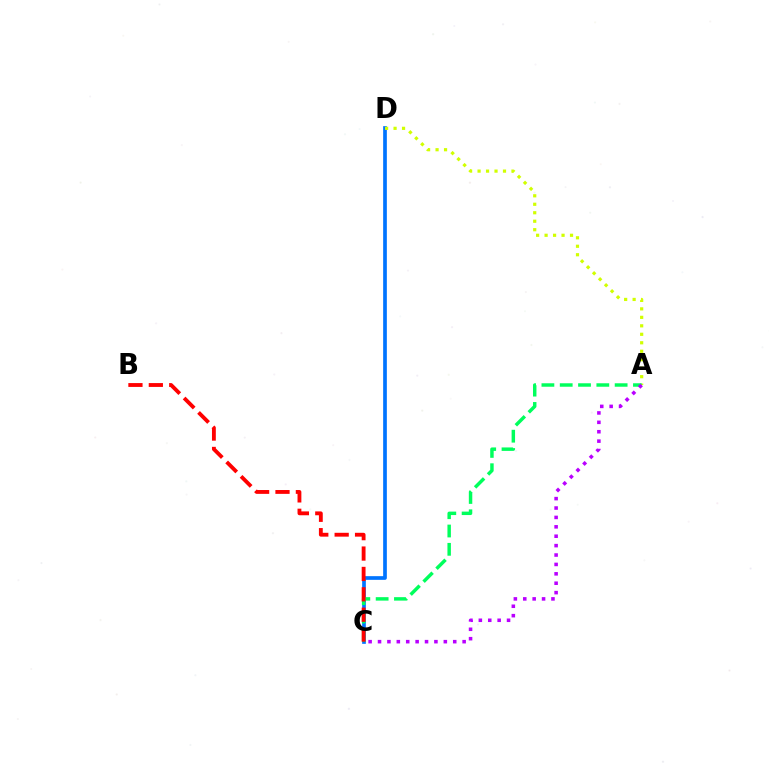{('C', 'D'): [{'color': '#0074ff', 'line_style': 'solid', 'thickness': 2.66}], ('A', 'D'): [{'color': '#d1ff00', 'line_style': 'dotted', 'thickness': 2.3}], ('A', 'C'): [{'color': '#00ff5c', 'line_style': 'dashed', 'thickness': 2.49}, {'color': '#b900ff', 'line_style': 'dotted', 'thickness': 2.55}], ('B', 'C'): [{'color': '#ff0000', 'line_style': 'dashed', 'thickness': 2.77}]}